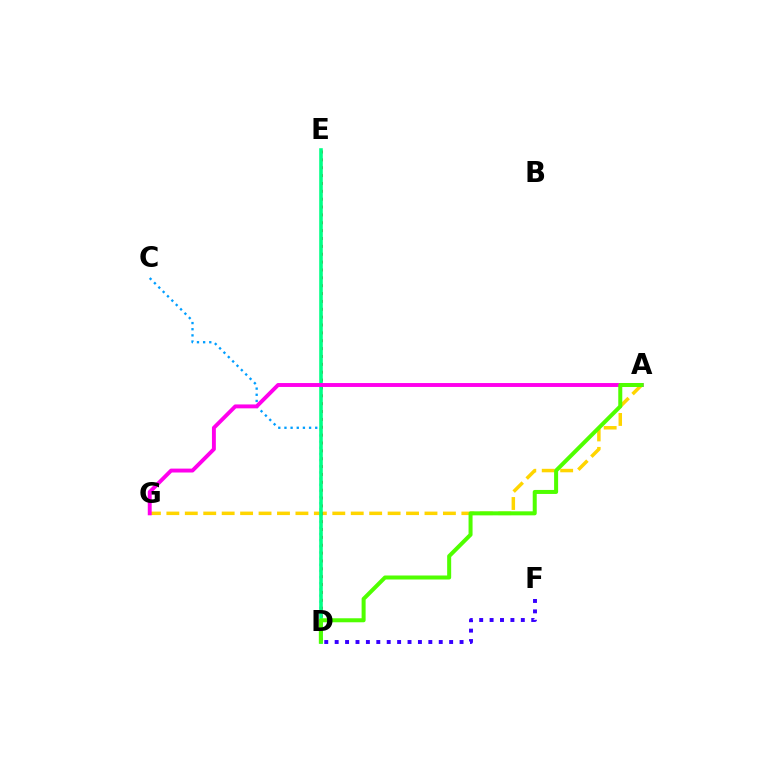{('C', 'D'): [{'color': '#009eff', 'line_style': 'dotted', 'thickness': 1.67}], ('A', 'G'): [{'color': '#ffd500', 'line_style': 'dashed', 'thickness': 2.5}, {'color': '#ff00ed', 'line_style': 'solid', 'thickness': 2.81}], ('D', 'E'): [{'color': '#ff0000', 'line_style': 'dotted', 'thickness': 2.14}, {'color': '#00ff86', 'line_style': 'solid', 'thickness': 2.58}], ('D', 'F'): [{'color': '#3700ff', 'line_style': 'dotted', 'thickness': 2.83}], ('A', 'D'): [{'color': '#4fff00', 'line_style': 'solid', 'thickness': 2.89}]}